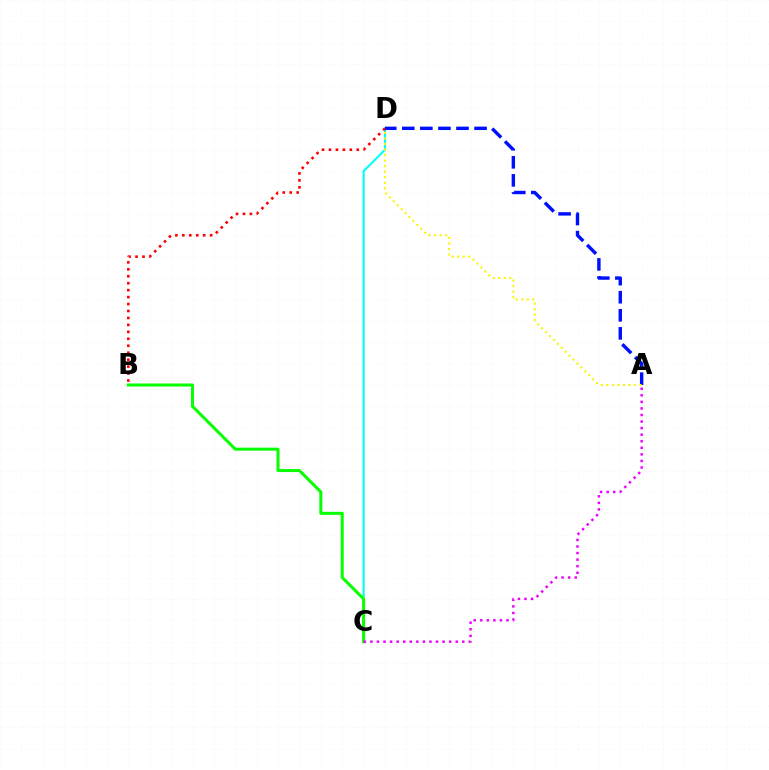{('C', 'D'): [{'color': '#00fff6', 'line_style': 'solid', 'thickness': 1.5}], ('B', 'D'): [{'color': '#ff0000', 'line_style': 'dotted', 'thickness': 1.89}], ('B', 'C'): [{'color': '#08ff00', 'line_style': 'solid', 'thickness': 2.18}], ('A', 'D'): [{'color': '#0010ff', 'line_style': 'dashed', 'thickness': 2.45}, {'color': '#fcf500', 'line_style': 'dotted', 'thickness': 1.51}], ('A', 'C'): [{'color': '#ee00ff', 'line_style': 'dotted', 'thickness': 1.78}]}